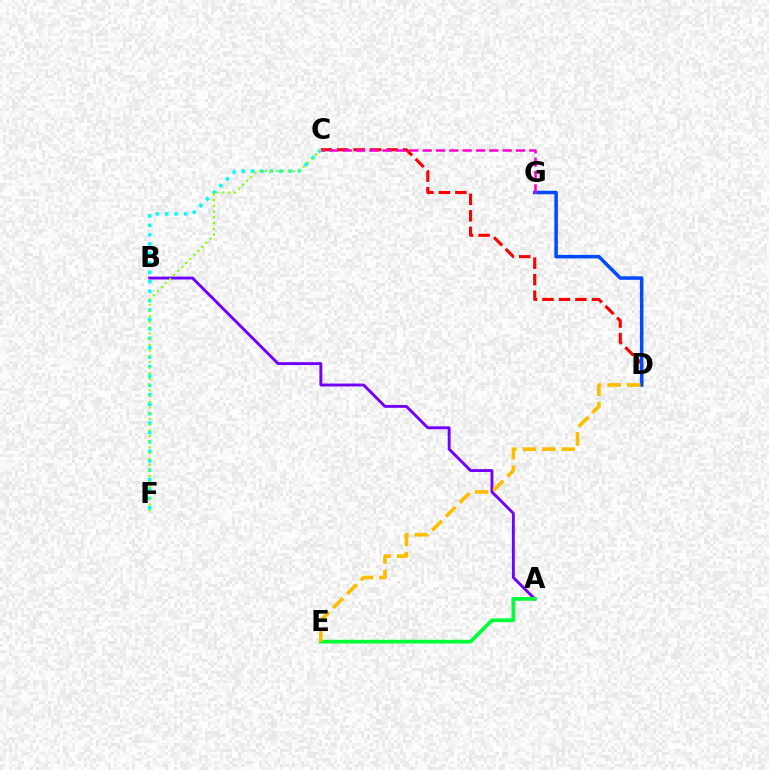{('A', 'B'): [{'color': '#7200ff', 'line_style': 'solid', 'thickness': 2.08}], ('C', 'F'): [{'color': '#00fff6', 'line_style': 'dotted', 'thickness': 2.56}, {'color': '#84ff00', 'line_style': 'dotted', 'thickness': 1.55}], ('C', 'D'): [{'color': '#ff0000', 'line_style': 'dashed', 'thickness': 2.24}], ('D', 'G'): [{'color': '#004bff', 'line_style': 'solid', 'thickness': 2.53}], ('C', 'G'): [{'color': '#ff00cf', 'line_style': 'dashed', 'thickness': 1.81}], ('A', 'E'): [{'color': '#00ff39', 'line_style': 'solid', 'thickness': 2.68}], ('D', 'E'): [{'color': '#ffbd00', 'line_style': 'dashed', 'thickness': 2.65}]}